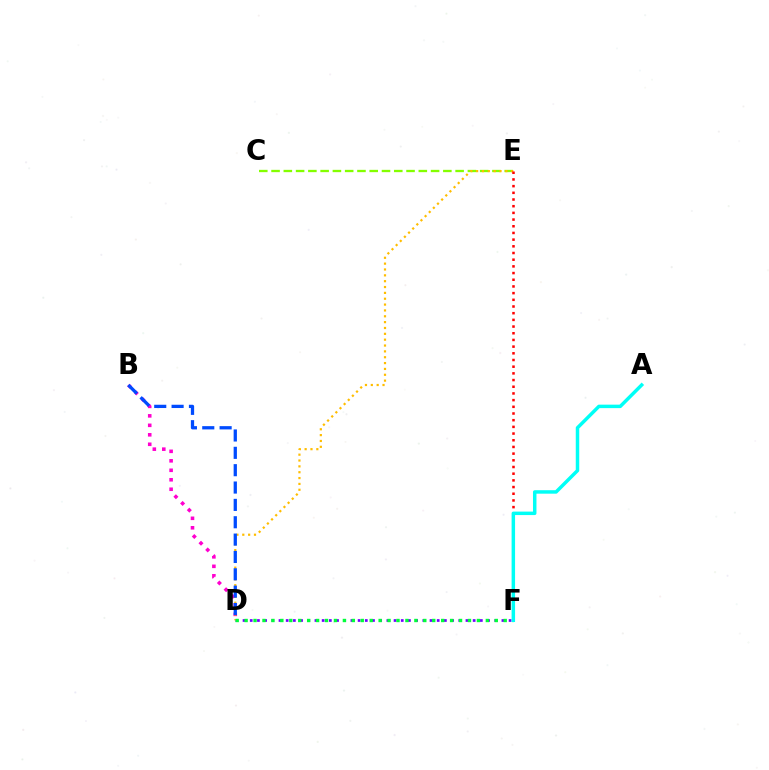{('C', 'E'): [{'color': '#84ff00', 'line_style': 'dashed', 'thickness': 1.67}], ('D', 'F'): [{'color': '#7200ff', 'line_style': 'dotted', 'thickness': 1.95}, {'color': '#00ff39', 'line_style': 'dotted', 'thickness': 2.43}], ('B', 'D'): [{'color': '#ff00cf', 'line_style': 'dotted', 'thickness': 2.58}, {'color': '#004bff', 'line_style': 'dashed', 'thickness': 2.36}], ('D', 'E'): [{'color': '#ffbd00', 'line_style': 'dotted', 'thickness': 1.59}], ('E', 'F'): [{'color': '#ff0000', 'line_style': 'dotted', 'thickness': 1.82}], ('A', 'F'): [{'color': '#00fff6', 'line_style': 'solid', 'thickness': 2.5}]}